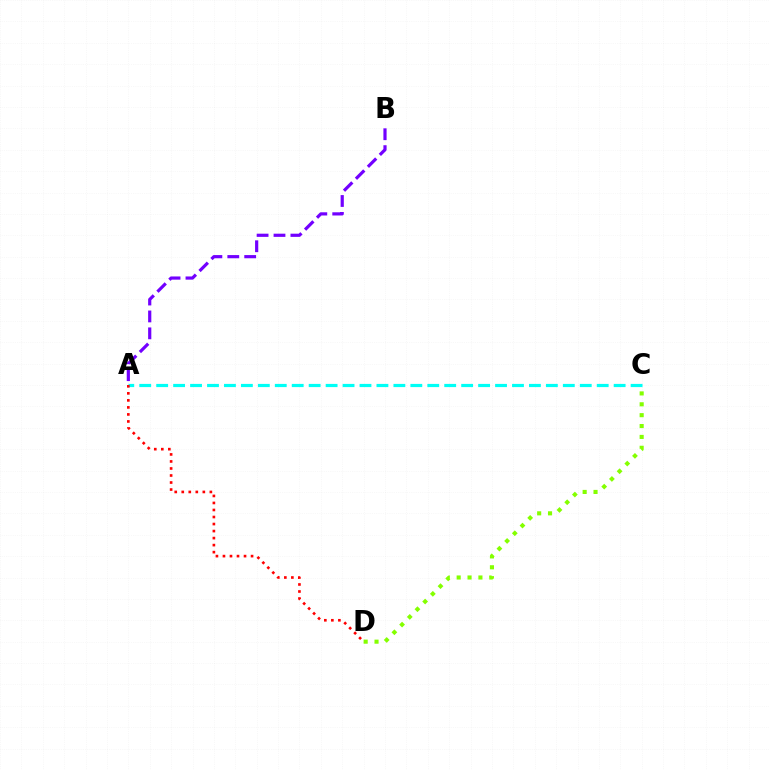{('A', 'B'): [{'color': '#7200ff', 'line_style': 'dashed', 'thickness': 2.3}], ('A', 'C'): [{'color': '#00fff6', 'line_style': 'dashed', 'thickness': 2.3}], ('C', 'D'): [{'color': '#84ff00', 'line_style': 'dotted', 'thickness': 2.95}], ('A', 'D'): [{'color': '#ff0000', 'line_style': 'dotted', 'thickness': 1.91}]}